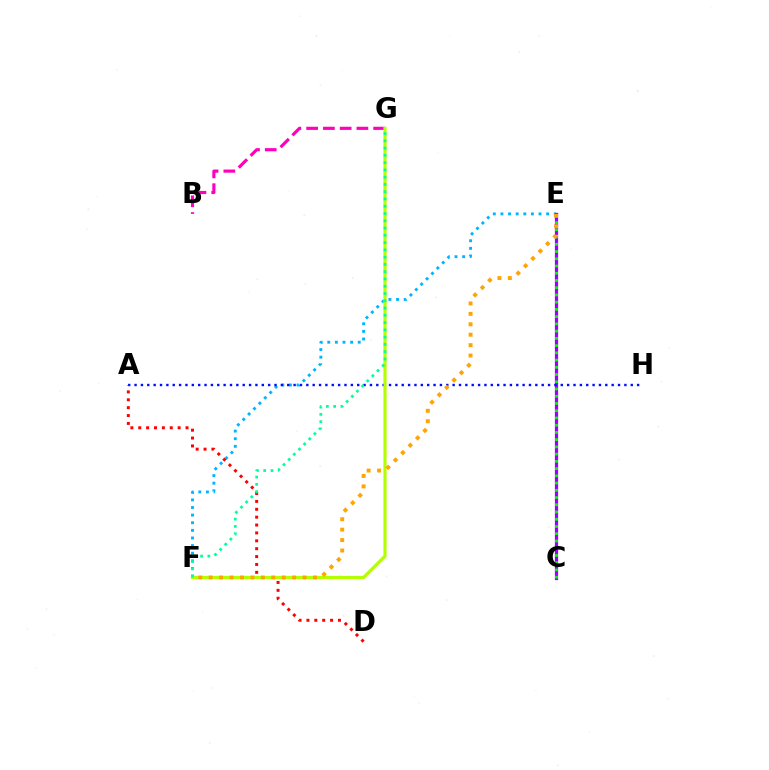{('E', 'F'): [{'color': '#00b5ff', 'line_style': 'dotted', 'thickness': 2.07}, {'color': '#ffa500', 'line_style': 'dotted', 'thickness': 2.83}], ('C', 'E'): [{'color': '#9b00ff', 'line_style': 'solid', 'thickness': 2.33}, {'color': '#08ff00', 'line_style': 'dotted', 'thickness': 1.97}], ('A', 'H'): [{'color': '#0010ff', 'line_style': 'dotted', 'thickness': 1.73}], ('B', 'G'): [{'color': '#ff00bd', 'line_style': 'dashed', 'thickness': 2.28}], ('A', 'D'): [{'color': '#ff0000', 'line_style': 'dotted', 'thickness': 2.14}], ('F', 'G'): [{'color': '#b3ff00', 'line_style': 'solid', 'thickness': 2.29}, {'color': '#00ff9d', 'line_style': 'dotted', 'thickness': 1.98}]}